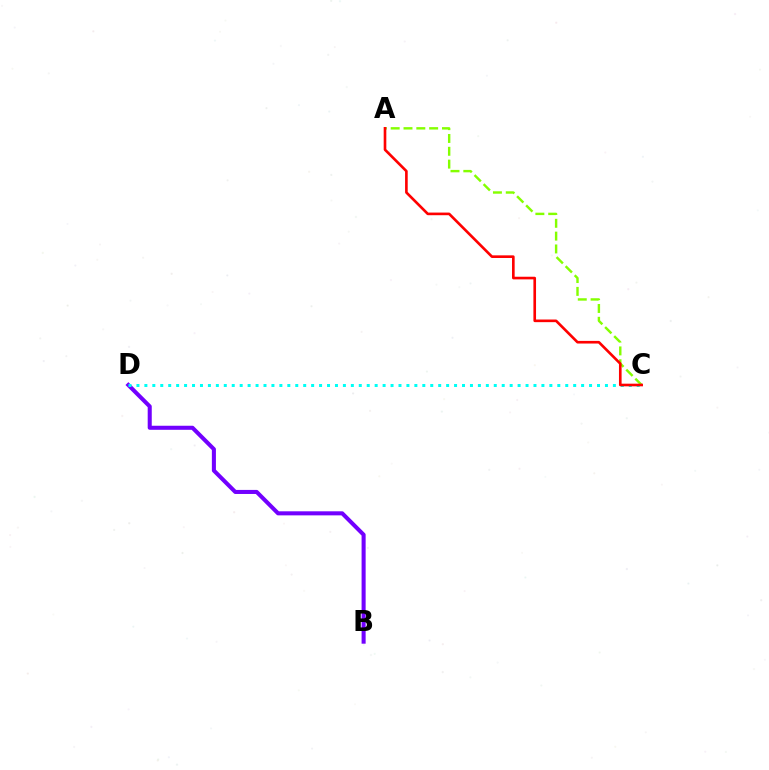{('B', 'D'): [{'color': '#7200ff', 'line_style': 'solid', 'thickness': 2.92}], ('A', 'C'): [{'color': '#84ff00', 'line_style': 'dashed', 'thickness': 1.74}, {'color': '#ff0000', 'line_style': 'solid', 'thickness': 1.9}], ('C', 'D'): [{'color': '#00fff6', 'line_style': 'dotted', 'thickness': 2.16}]}